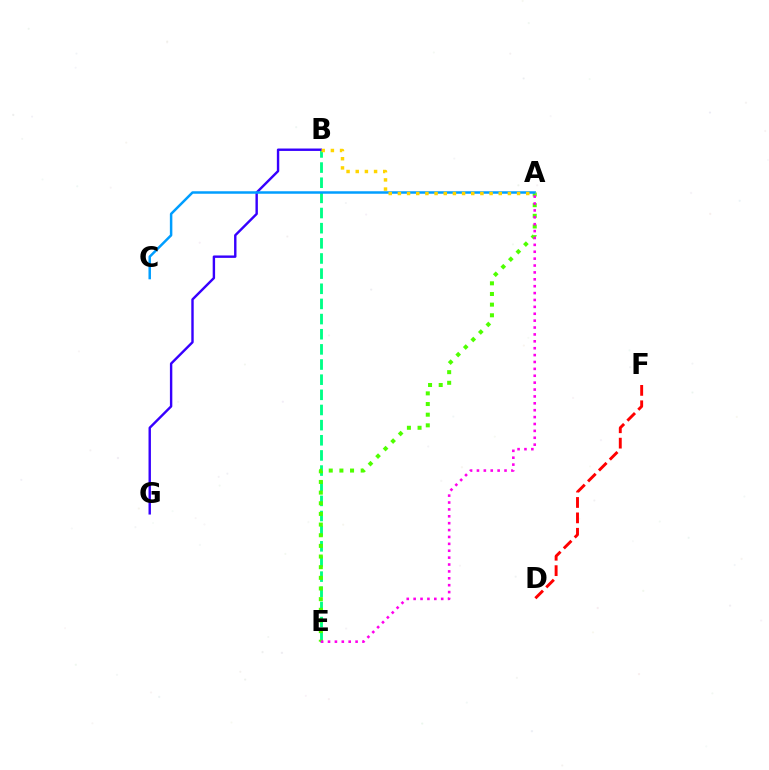{('B', 'E'): [{'color': '#00ff86', 'line_style': 'dashed', 'thickness': 2.06}], ('B', 'G'): [{'color': '#3700ff', 'line_style': 'solid', 'thickness': 1.73}], ('D', 'F'): [{'color': '#ff0000', 'line_style': 'dashed', 'thickness': 2.09}], ('A', 'E'): [{'color': '#4fff00', 'line_style': 'dotted', 'thickness': 2.89}, {'color': '#ff00ed', 'line_style': 'dotted', 'thickness': 1.87}], ('A', 'C'): [{'color': '#009eff', 'line_style': 'solid', 'thickness': 1.8}], ('A', 'B'): [{'color': '#ffd500', 'line_style': 'dotted', 'thickness': 2.49}]}